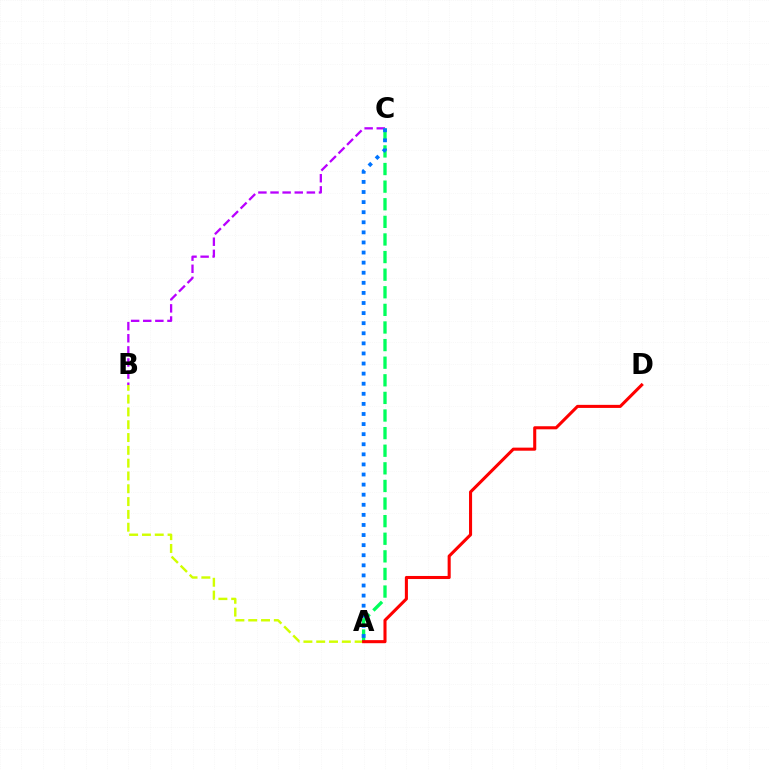{('A', 'B'): [{'color': '#d1ff00', 'line_style': 'dashed', 'thickness': 1.74}], ('B', 'C'): [{'color': '#b900ff', 'line_style': 'dashed', 'thickness': 1.65}], ('A', 'C'): [{'color': '#00ff5c', 'line_style': 'dashed', 'thickness': 2.39}, {'color': '#0074ff', 'line_style': 'dotted', 'thickness': 2.74}], ('A', 'D'): [{'color': '#ff0000', 'line_style': 'solid', 'thickness': 2.21}]}